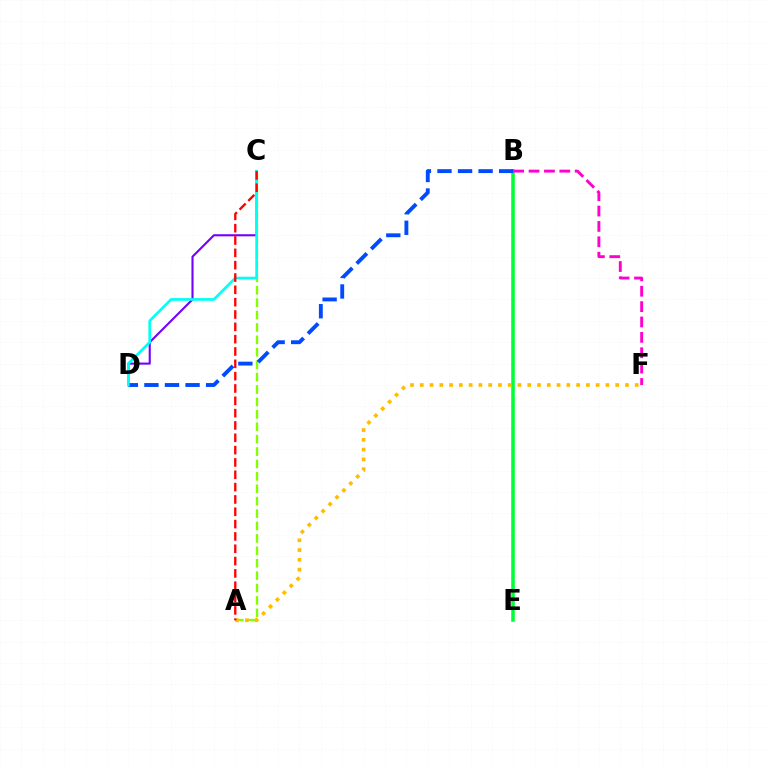{('C', 'D'): [{'color': '#7200ff', 'line_style': 'solid', 'thickness': 1.51}, {'color': '#00fff6', 'line_style': 'solid', 'thickness': 1.93}], ('B', 'E'): [{'color': '#00ff39', 'line_style': 'solid', 'thickness': 2.56}], ('A', 'C'): [{'color': '#84ff00', 'line_style': 'dashed', 'thickness': 1.69}, {'color': '#ff0000', 'line_style': 'dashed', 'thickness': 1.67}], ('B', 'D'): [{'color': '#004bff', 'line_style': 'dashed', 'thickness': 2.79}], ('A', 'F'): [{'color': '#ffbd00', 'line_style': 'dotted', 'thickness': 2.65}], ('B', 'F'): [{'color': '#ff00cf', 'line_style': 'dashed', 'thickness': 2.09}]}